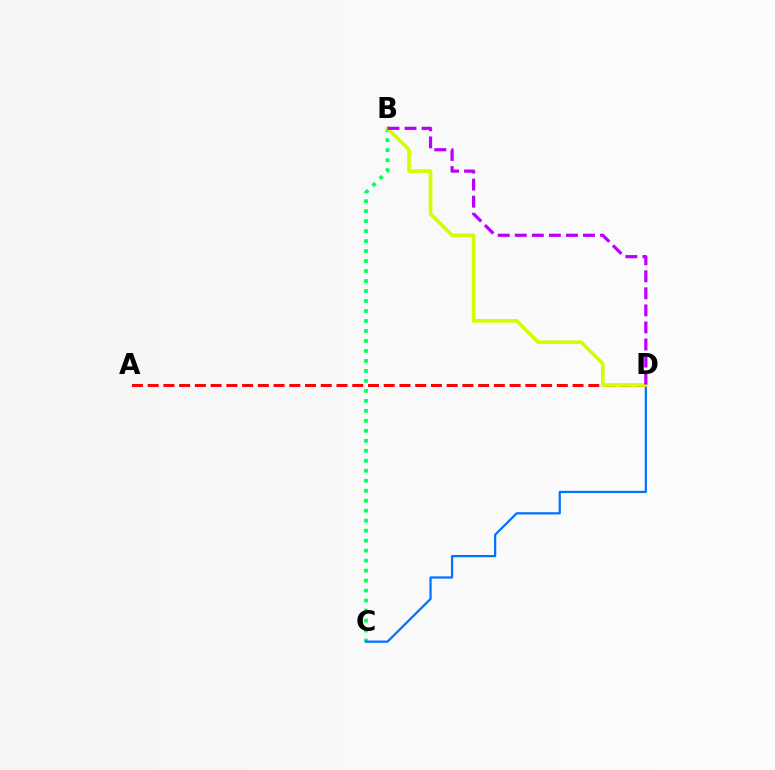{('B', 'C'): [{'color': '#00ff5c', 'line_style': 'dotted', 'thickness': 2.71}], ('C', 'D'): [{'color': '#0074ff', 'line_style': 'solid', 'thickness': 1.63}], ('A', 'D'): [{'color': '#ff0000', 'line_style': 'dashed', 'thickness': 2.14}], ('B', 'D'): [{'color': '#d1ff00', 'line_style': 'solid', 'thickness': 2.66}, {'color': '#b900ff', 'line_style': 'dashed', 'thickness': 2.32}]}